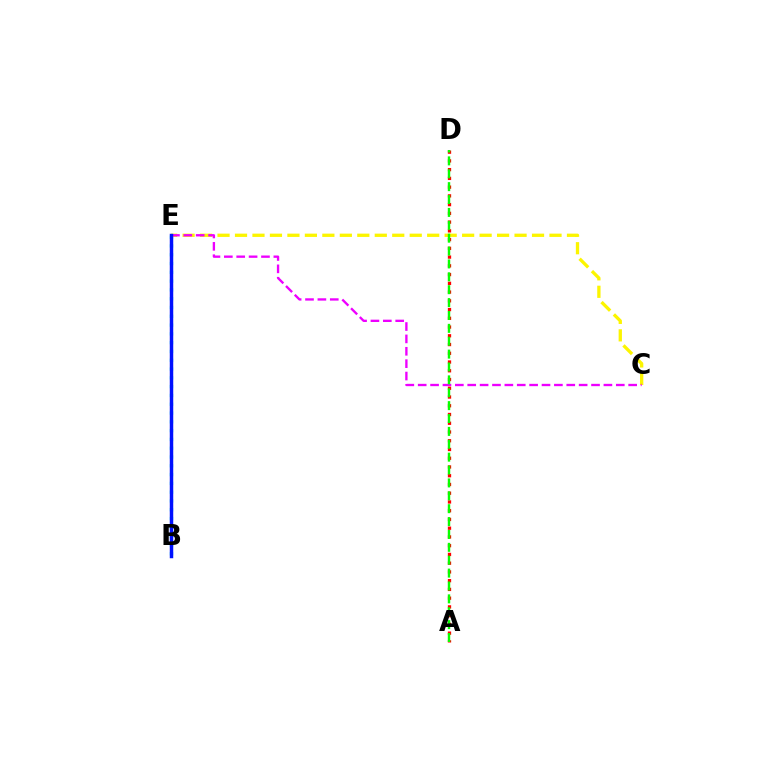{('B', 'E'): [{'color': '#00fff6', 'line_style': 'dotted', 'thickness': 2.39}, {'color': '#0010ff', 'line_style': 'solid', 'thickness': 2.5}], ('C', 'E'): [{'color': '#fcf500', 'line_style': 'dashed', 'thickness': 2.37}, {'color': '#ee00ff', 'line_style': 'dashed', 'thickness': 1.68}], ('A', 'D'): [{'color': '#ff0000', 'line_style': 'dotted', 'thickness': 2.38}, {'color': '#08ff00', 'line_style': 'dashed', 'thickness': 1.75}]}